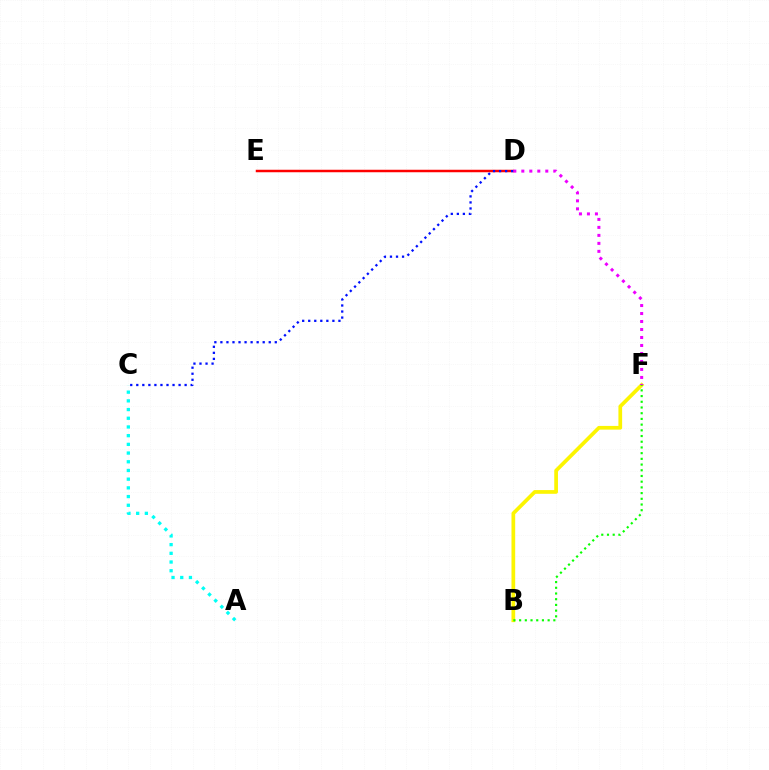{('D', 'E'): [{'color': '#ff0000', 'line_style': 'solid', 'thickness': 1.8}], ('C', 'D'): [{'color': '#0010ff', 'line_style': 'dotted', 'thickness': 1.64}], ('B', 'F'): [{'color': '#fcf500', 'line_style': 'solid', 'thickness': 2.67}, {'color': '#08ff00', 'line_style': 'dotted', 'thickness': 1.55}], ('A', 'C'): [{'color': '#00fff6', 'line_style': 'dotted', 'thickness': 2.36}], ('D', 'F'): [{'color': '#ee00ff', 'line_style': 'dotted', 'thickness': 2.17}]}